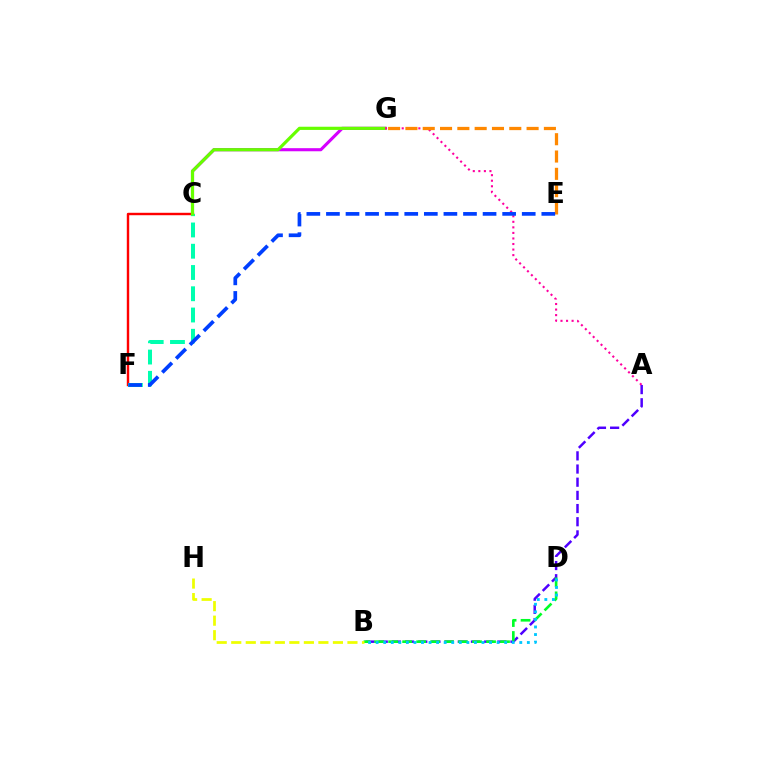{('C', 'F'): [{'color': '#ff0000', 'line_style': 'solid', 'thickness': 1.75}, {'color': '#00ffaf', 'line_style': 'dashed', 'thickness': 2.89}], ('A', 'B'): [{'color': '#4f00ff', 'line_style': 'dashed', 'thickness': 1.79}], ('B', 'D'): [{'color': '#00ff27', 'line_style': 'dashed', 'thickness': 1.9}, {'color': '#00c7ff', 'line_style': 'dotted', 'thickness': 2.05}], ('C', 'G'): [{'color': '#d600ff', 'line_style': 'solid', 'thickness': 2.23}, {'color': '#66ff00', 'line_style': 'solid', 'thickness': 2.3}], ('B', 'H'): [{'color': '#eeff00', 'line_style': 'dashed', 'thickness': 1.97}], ('A', 'G'): [{'color': '#ff00a0', 'line_style': 'dotted', 'thickness': 1.51}], ('E', 'G'): [{'color': '#ff8800', 'line_style': 'dashed', 'thickness': 2.35}], ('E', 'F'): [{'color': '#003fff', 'line_style': 'dashed', 'thickness': 2.66}]}